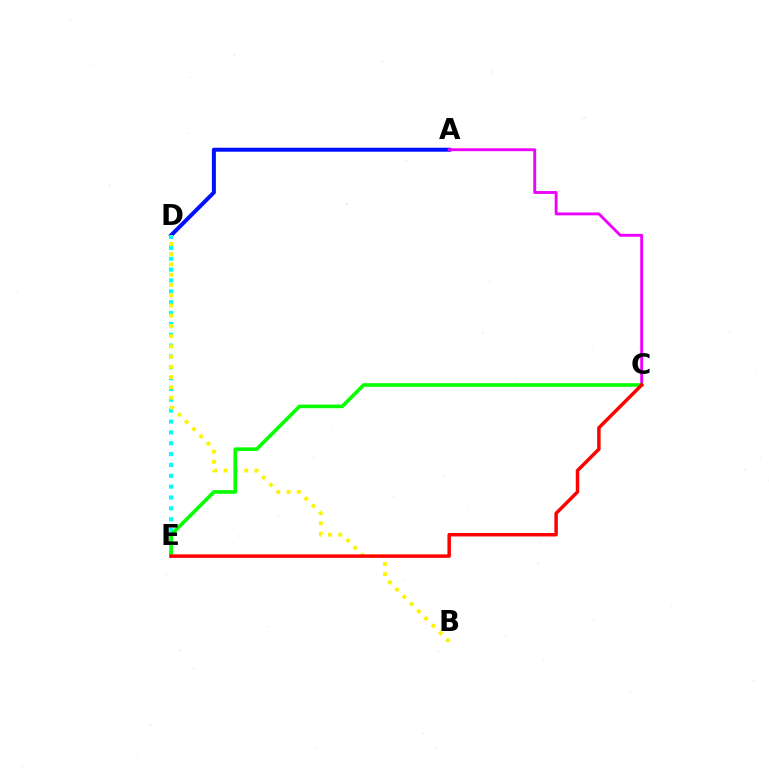{('A', 'D'): [{'color': '#0010ff', 'line_style': 'solid', 'thickness': 2.86}], ('A', 'C'): [{'color': '#ee00ff', 'line_style': 'solid', 'thickness': 2.07}], ('D', 'E'): [{'color': '#00fff6', 'line_style': 'dotted', 'thickness': 2.95}], ('B', 'D'): [{'color': '#fcf500', 'line_style': 'dotted', 'thickness': 2.78}], ('C', 'E'): [{'color': '#08ff00', 'line_style': 'solid', 'thickness': 2.61}, {'color': '#ff0000', 'line_style': 'solid', 'thickness': 2.5}]}